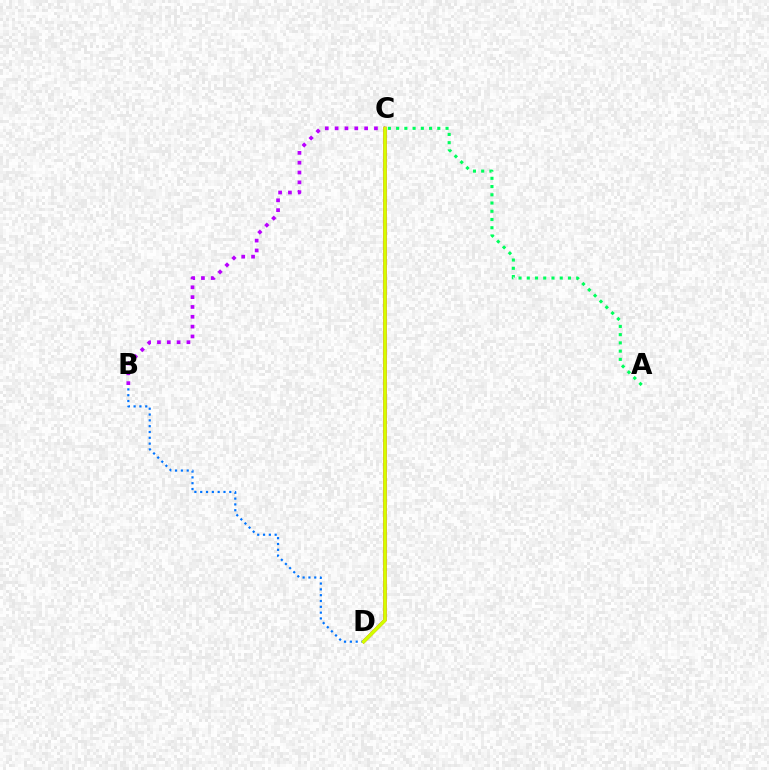{('C', 'D'): [{'color': '#ff0000', 'line_style': 'solid', 'thickness': 2.3}, {'color': '#d1ff00', 'line_style': 'solid', 'thickness': 2.47}], ('B', 'D'): [{'color': '#0074ff', 'line_style': 'dotted', 'thickness': 1.58}], ('B', 'C'): [{'color': '#b900ff', 'line_style': 'dotted', 'thickness': 2.67}], ('A', 'C'): [{'color': '#00ff5c', 'line_style': 'dotted', 'thickness': 2.24}]}